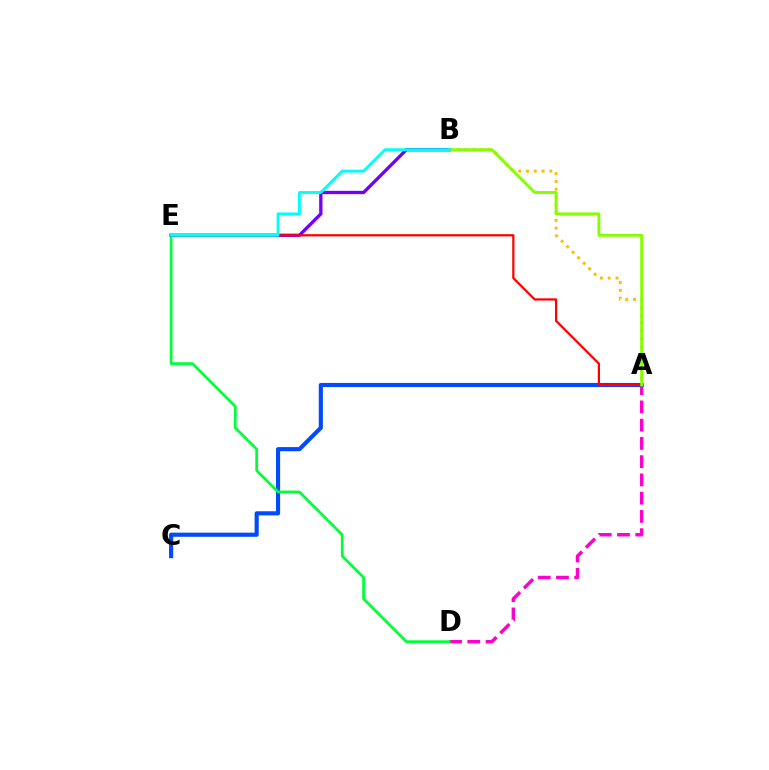{('A', 'B'): [{'color': '#ffbd00', 'line_style': 'dotted', 'thickness': 2.12}, {'color': '#84ff00', 'line_style': 'solid', 'thickness': 2.09}], ('A', 'D'): [{'color': '#ff00cf', 'line_style': 'dashed', 'thickness': 2.48}], ('A', 'C'): [{'color': '#004bff', 'line_style': 'solid', 'thickness': 2.98}], ('D', 'E'): [{'color': '#00ff39', 'line_style': 'solid', 'thickness': 1.97}], ('B', 'E'): [{'color': '#7200ff', 'line_style': 'solid', 'thickness': 2.4}, {'color': '#00fff6', 'line_style': 'solid', 'thickness': 2.08}], ('A', 'E'): [{'color': '#ff0000', 'line_style': 'solid', 'thickness': 1.61}]}